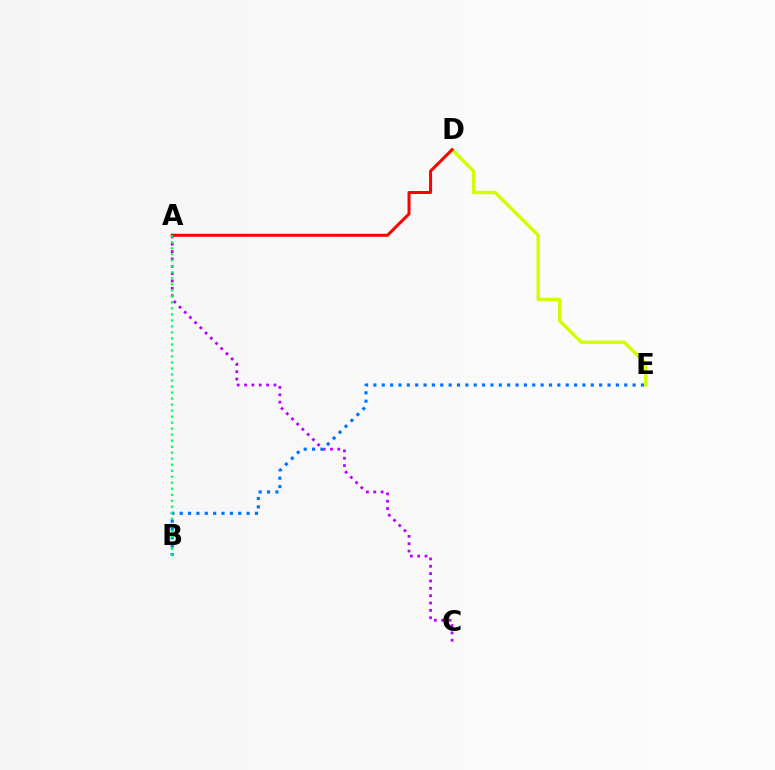{('A', 'C'): [{'color': '#b900ff', 'line_style': 'dotted', 'thickness': 2.0}], ('D', 'E'): [{'color': '#d1ff00', 'line_style': 'solid', 'thickness': 2.45}], ('A', 'D'): [{'color': '#ff0000', 'line_style': 'solid', 'thickness': 2.16}], ('B', 'E'): [{'color': '#0074ff', 'line_style': 'dotted', 'thickness': 2.27}], ('A', 'B'): [{'color': '#00ff5c', 'line_style': 'dotted', 'thickness': 1.63}]}